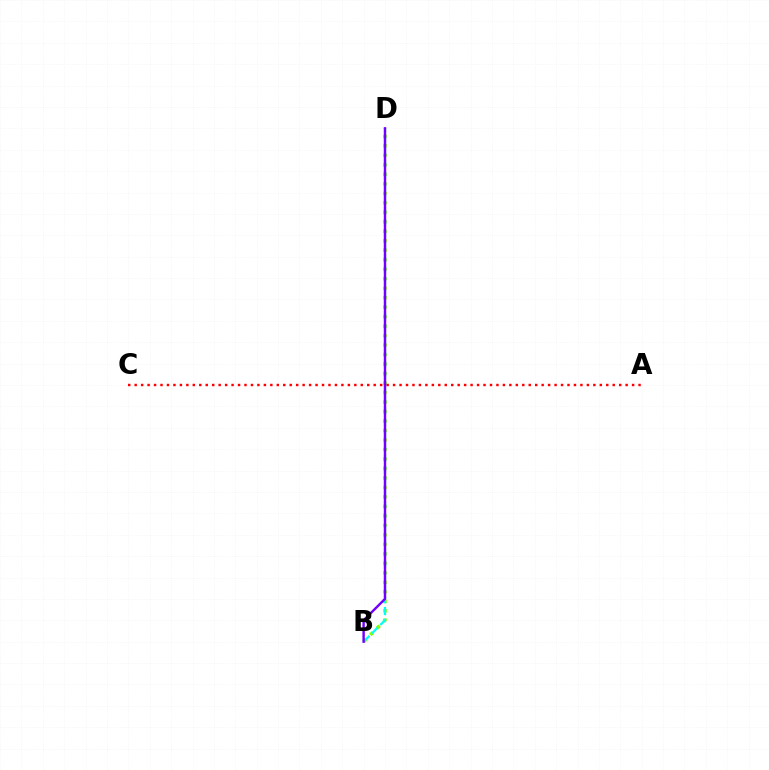{('B', 'D'): [{'color': '#84ff00', 'line_style': 'dotted', 'thickness': 2.58}, {'color': '#00fff6', 'line_style': 'dashed', 'thickness': 1.6}, {'color': '#7200ff', 'line_style': 'solid', 'thickness': 1.74}], ('A', 'C'): [{'color': '#ff0000', 'line_style': 'dotted', 'thickness': 1.76}]}